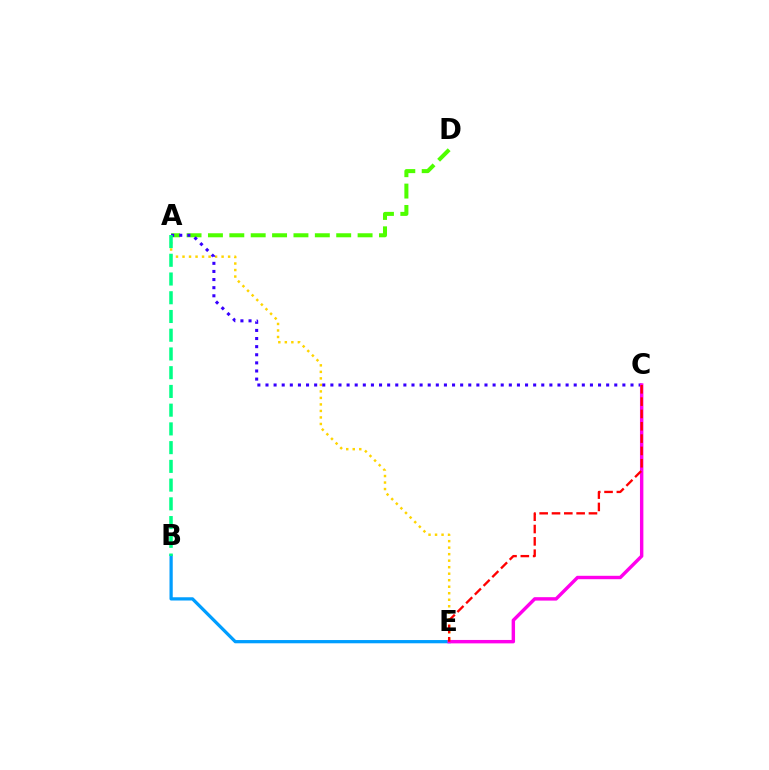{('A', 'D'): [{'color': '#4fff00', 'line_style': 'dashed', 'thickness': 2.9}], ('A', 'E'): [{'color': '#ffd500', 'line_style': 'dotted', 'thickness': 1.77}], ('B', 'E'): [{'color': '#009eff', 'line_style': 'solid', 'thickness': 2.34}], ('A', 'C'): [{'color': '#3700ff', 'line_style': 'dotted', 'thickness': 2.2}], ('C', 'E'): [{'color': '#ff00ed', 'line_style': 'solid', 'thickness': 2.46}, {'color': '#ff0000', 'line_style': 'dashed', 'thickness': 1.67}], ('A', 'B'): [{'color': '#00ff86', 'line_style': 'dashed', 'thickness': 2.55}]}